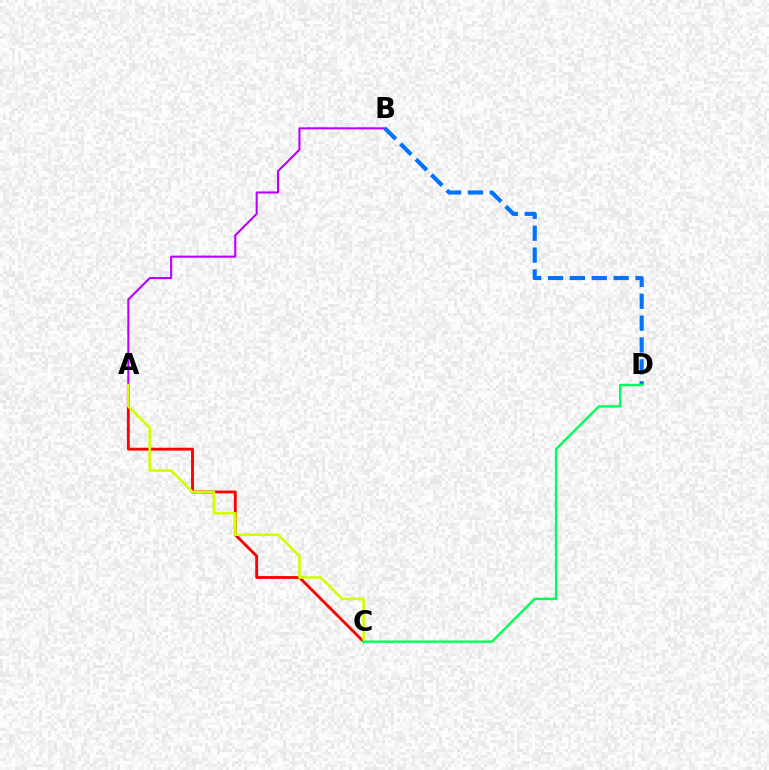{('A', 'C'): [{'color': '#ff0000', 'line_style': 'solid', 'thickness': 2.05}, {'color': '#d1ff00', 'line_style': 'solid', 'thickness': 1.87}], ('A', 'B'): [{'color': '#b900ff', 'line_style': 'solid', 'thickness': 1.5}], ('B', 'D'): [{'color': '#0074ff', 'line_style': 'dashed', 'thickness': 2.97}], ('C', 'D'): [{'color': '#00ff5c', 'line_style': 'solid', 'thickness': 1.76}]}